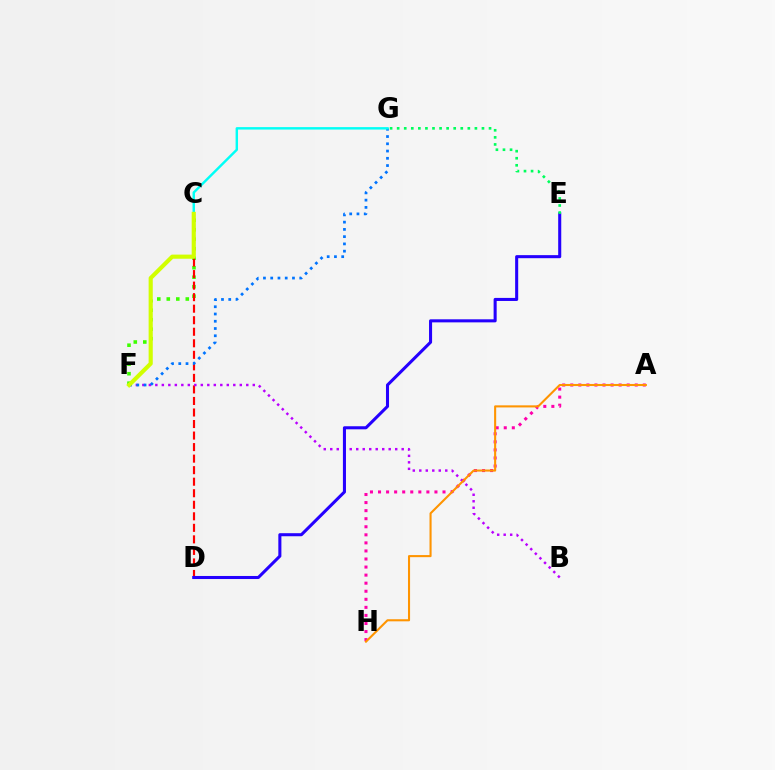{('C', 'F'): [{'color': '#3dff00', 'line_style': 'dotted', 'thickness': 2.58}, {'color': '#d1ff00', 'line_style': 'solid', 'thickness': 2.97}], ('A', 'H'): [{'color': '#ff00ac', 'line_style': 'dotted', 'thickness': 2.19}, {'color': '#ff9400', 'line_style': 'solid', 'thickness': 1.51}], ('C', 'D'): [{'color': '#ff0000', 'line_style': 'dashed', 'thickness': 1.57}], ('B', 'F'): [{'color': '#b900ff', 'line_style': 'dotted', 'thickness': 1.76}], ('F', 'G'): [{'color': '#0074ff', 'line_style': 'dotted', 'thickness': 1.97}], ('D', 'E'): [{'color': '#2500ff', 'line_style': 'solid', 'thickness': 2.2}], ('C', 'G'): [{'color': '#00fff6', 'line_style': 'solid', 'thickness': 1.75}], ('E', 'G'): [{'color': '#00ff5c', 'line_style': 'dotted', 'thickness': 1.92}]}